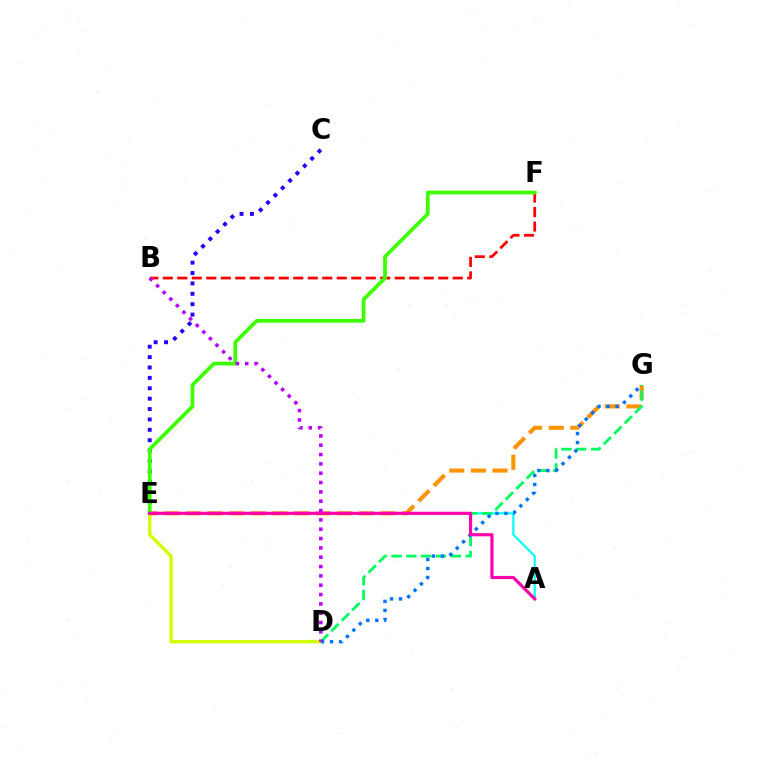{('A', 'E'): [{'color': '#00fff6', 'line_style': 'solid', 'thickness': 1.54}, {'color': '#ff00ac', 'line_style': 'solid', 'thickness': 2.28}], ('D', 'E'): [{'color': '#d1ff00', 'line_style': 'solid', 'thickness': 2.42}], ('C', 'E'): [{'color': '#2500ff', 'line_style': 'dotted', 'thickness': 2.82}], ('E', 'G'): [{'color': '#ff9400', 'line_style': 'dashed', 'thickness': 2.94}], ('D', 'G'): [{'color': '#00ff5c', 'line_style': 'dashed', 'thickness': 2.01}, {'color': '#0074ff', 'line_style': 'dotted', 'thickness': 2.45}], ('B', 'F'): [{'color': '#ff0000', 'line_style': 'dashed', 'thickness': 1.97}], ('E', 'F'): [{'color': '#3dff00', 'line_style': 'solid', 'thickness': 2.68}], ('B', 'D'): [{'color': '#b900ff', 'line_style': 'dotted', 'thickness': 2.54}]}